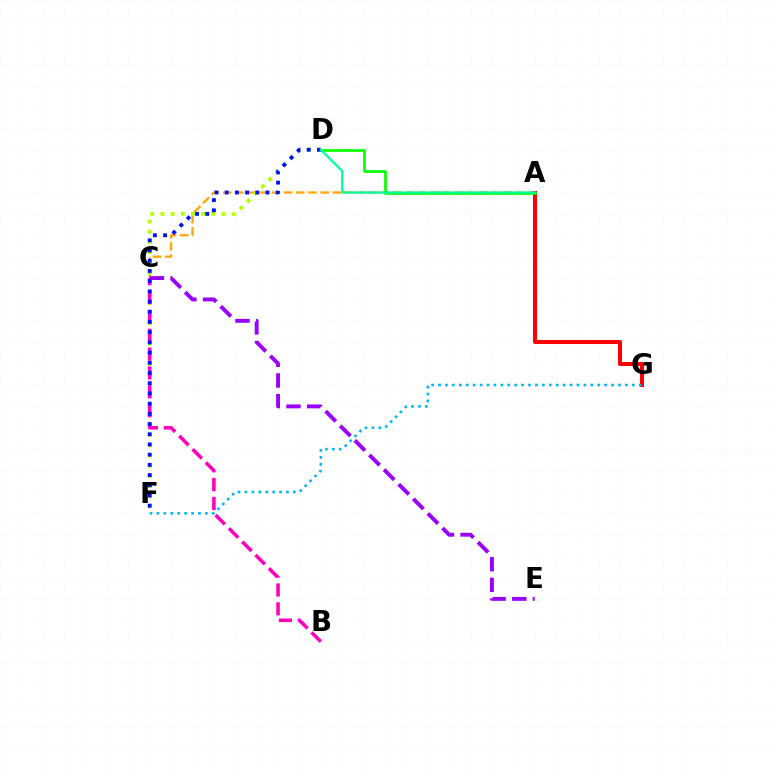{('A', 'C'): [{'color': '#ffa500', 'line_style': 'dashed', 'thickness': 1.66}], ('A', 'G'): [{'color': '#ff0000', 'line_style': 'solid', 'thickness': 2.91}], ('A', 'D'): [{'color': '#08ff00', 'line_style': 'solid', 'thickness': 1.94}, {'color': '#00ff9d', 'line_style': 'solid', 'thickness': 1.64}], ('F', 'G'): [{'color': '#00b5ff', 'line_style': 'dotted', 'thickness': 1.88}], ('D', 'F'): [{'color': '#b3ff00', 'line_style': 'dotted', 'thickness': 2.76}, {'color': '#0010ff', 'line_style': 'dotted', 'thickness': 2.77}], ('B', 'C'): [{'color': '#ff00bd', 'line_style': 'dashed', 'thickness': 2.56}], ('C', 'E'): [{'color': '#9b00ff', 'line_style': 'dashed', 'thickness': 2.81}]}